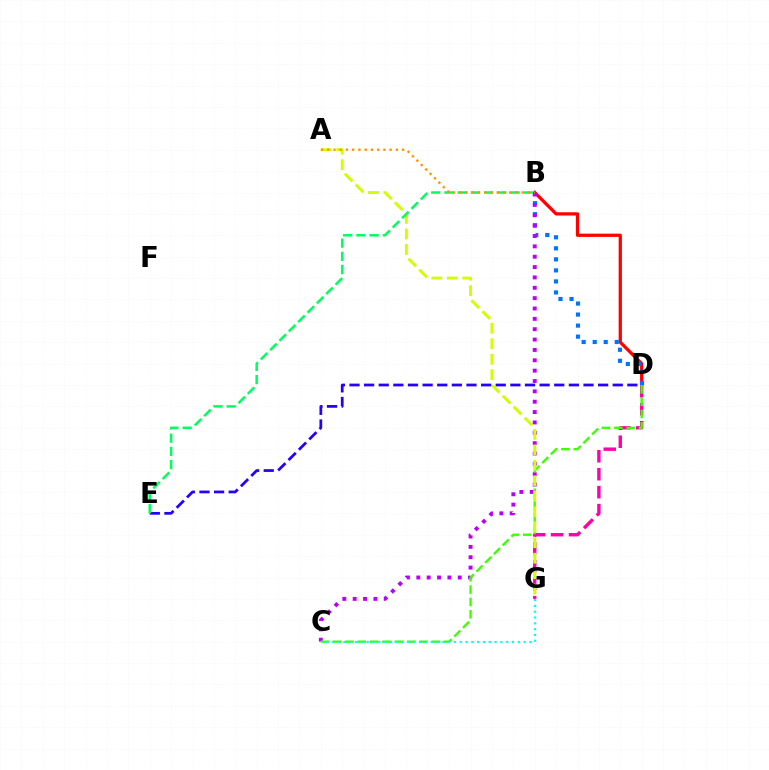{('B', 'D'): [{'color': '#ff0000', 'line_style': 'solid', 'thickness': 2.33}, {'color': '#0074ff', 'line_style': 'dotted', 'thickness': 3.0}], ('D', 'G'): [{'color': '#ff00ac', 'line_style': 'dashed', 'thickness': 2.44}], ('B', 'C'): [{'color': '#b900ff', 'line_style': 'dotted', 'thickness': 2.81}], ('C', 'D'): [{'color': '#3dff00', 'line_style': 'dashed', 'thickness': 1.68}], ('A', 'G'): [{'color': '#d1ff00', 'line_style': 'dashed', 'thickness': 2.1}], ('D', 'E'): [{'color': '#2500ff', 'line_style': 'dashed', 'thickness': 1.99}], ('C', 'G'): [{'color': '#00fff6', 'line_style': 'dotted', 'thickness': 1.58}], ('B', 'E'): [{'color': '#00ff5c', 'line_style': 'dashed', 'thickness': 1.8}], ('A', 'B'): [{'color': '#ff9400', 'line_style': 'dotted', 'thickness': 1.7}]}